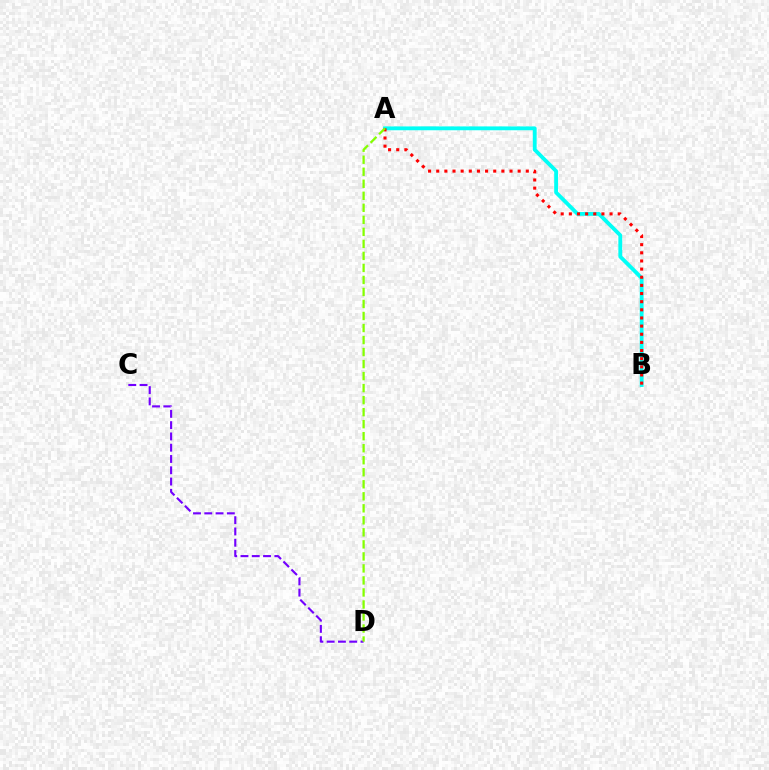{('C', 'D'): [{'color': '#7200ff', 'line_style': 'dashed', 'thickness': 1.53}], ('A', 'B'): [{'color': '#00fff6', 'line_style': 'solid', 'thickness': 2.76}, {'color': '#ff0000', 'line_style': 'dotted', 'thickness': 2.21}], ('A', 'D'): [{'color': '#84ff00', 'line_style': 'dashed', 'thickness': 1.63}]}